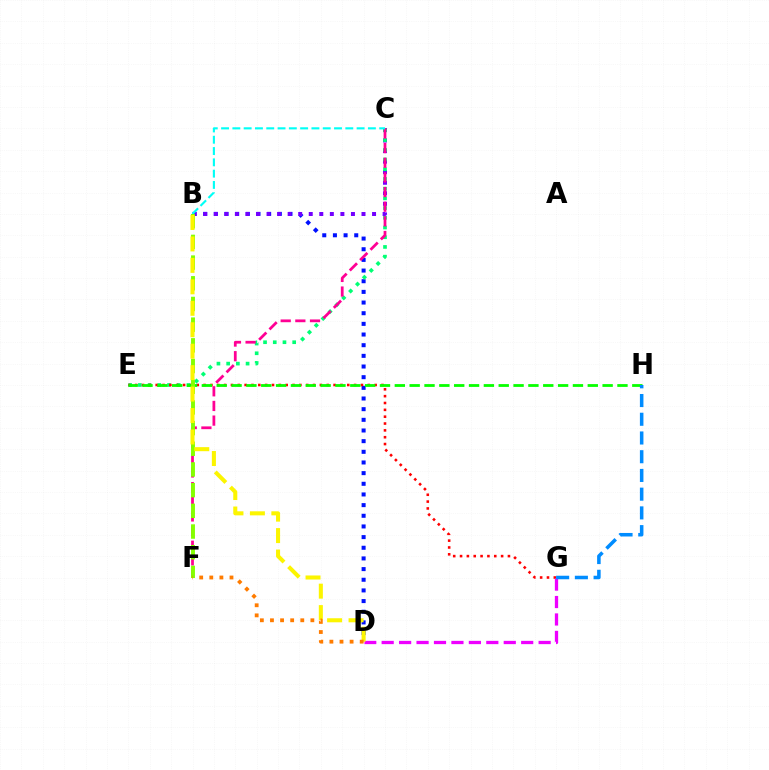{('B', 'D'): [{'color': '#0010ff', 'line_style': 'dotted', 'thickness': 2.9}, {'color': '#fcf500', 'line_style': 'dashed', 'thickness': 2.91}], ('B', 'C'): [{'color': '#7200ff', 'line_style': 'dotted', 'thickness': 2.87}, {'color': '#00fff6', 'line_style': 'dashed', 'thickness': 1.53}], ('C', 'E'): [{'color': '#00ff74', 'line_style': 'dotted', 'thickness': 2.64}], ('C', 'F'): [{'color': '#ff0094', 'line_style': 'dashed', 'thickness': 1.99}], ('E', 'G'): [{'color': '#ff0000', 'line_style': 'dotted', 'thickness': 1.86}], ('D', 'G'): [{'color': '#ee00ff', 'line_style': 'dashed', 'thickness': 2.37}], ('E', 'H'): [{'color': '#08ff00', 'line_style': 'dashed', 'thickness': 2.02}], ('B', 'F'): [{'color': '#84ff00', 'line_style': 'dashed', 'thickness': 2.81}], ('D', 'F'): [{'color': '#ff7c00', 'line_style': 'dotted', 'thickness': 2.74}], ('G', 'H'): [{'color': '#008cff', 'line_style': 'dashed', 'thickness': 2.54}]}